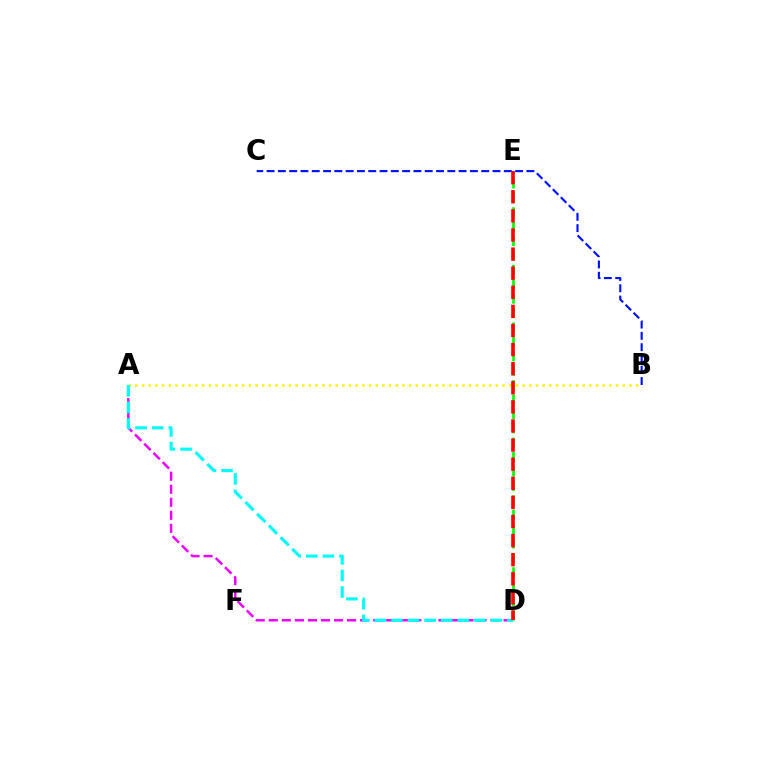{('A', 'D'): [{'color': '#ee00ff', 'line_style': 'dashed', 'thickness': 1.77}, {'color': '#00fff6', 'line_style': 'dashed', 'thickness': 2.25}], ('D', 'E'): [{'color': '#08ff00', 'line_style': 'dashed', 'thickness': 1.96}, {'color': '#ff0000', 'line_style': 'dashed', 'thickness': 2.59}], ('B', 'C'): [{'color': '#0010ff', 'line_style': 'dashed', 'thickness': 1.53}], ('A', 'B'): [{'color': '#fcf500', 'line_style': 'dotted', 'thickness': 1.81}]}